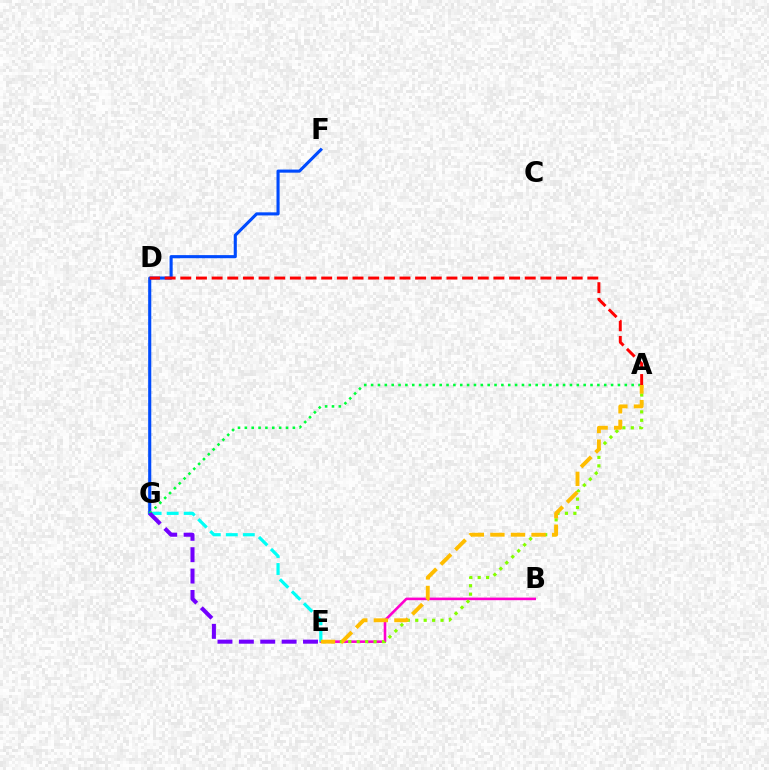{('B', 'E'): [{'color': '#ff00cf', 'line_style': 'solid', 'thickness': 1.87}], ('E', 'G'): [{'color': '#00fff6', 'line_style': 'dashed', 'thickness': 2.31}, {'color': '#7200ff', 'line_style': 'dashed', 'thickness': 2.9}], ('F', 'G'): [{'color': '#004bff', 'line_style': 'solid', 'thickness': 2.24}], ('A', 'E'): [{'color': '#84ff00', 'line_style': 'dotted', 'thickness': 2.29}, {'color': '#ffbd00', 'line_style': 'dashed', 'thickness': 2.79}], ('A', 'G'): [{'color': '#00ff39', 'line_style': 'dotted', 'thickness': 1.86}], ('A', 'D'): [{'color': '#ff0000', 'line_style': 'dashed', 'thickness': 2.13}]}